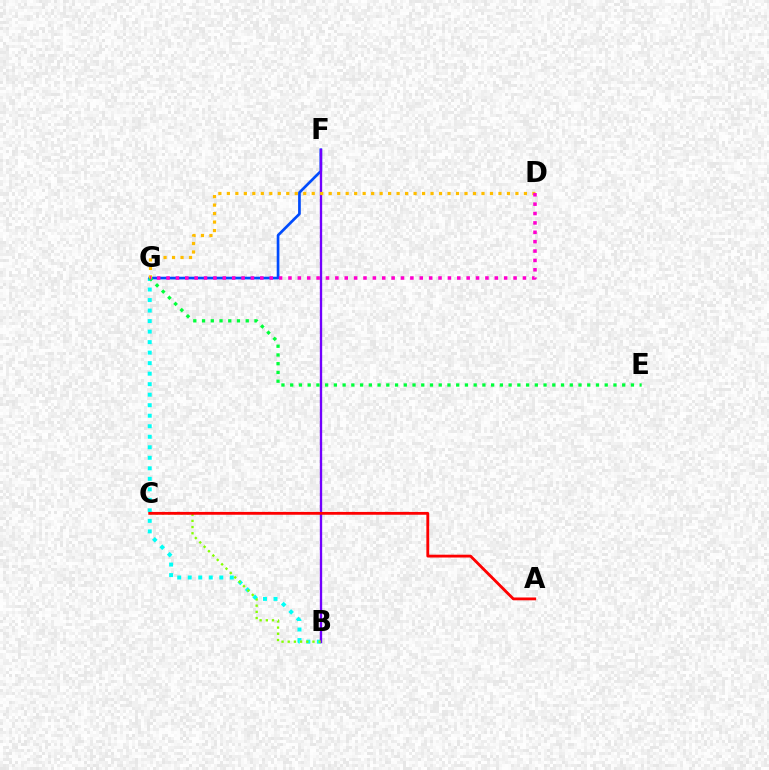{('B', 'G'): [{'color': '#00fff6', 'line_style': 'dotted', 'thickness': 2.86}], ('F', 'G'): [{'color': '#004bff', 'line_style': 'solid', 'thickness': 1.94}], ('B', 'F'): [{'color': '#7200ff', 'line_style': 'solid', 'thickness': 1.68}], ('E', 'G'): [{'color': '#00ff39', 'line_style': 'dotted', 'thickness': 2.37}], ('B', 'C'): [{'color': '#84ff00', 'line_style': 'dotted', 'thickness': 1.68}], ('A', 'C'): [{'color': '#ff0000', 'line_style': 'solid', 'thickness': 2.03}], ('D', 'G'): [{'color': '#ffbd00', 'line_style': 'dotted', 'thickness': 2.31}, {'color': '#ff00cf', 'line_style': 'dotted', 'thickness': 2.55}]}